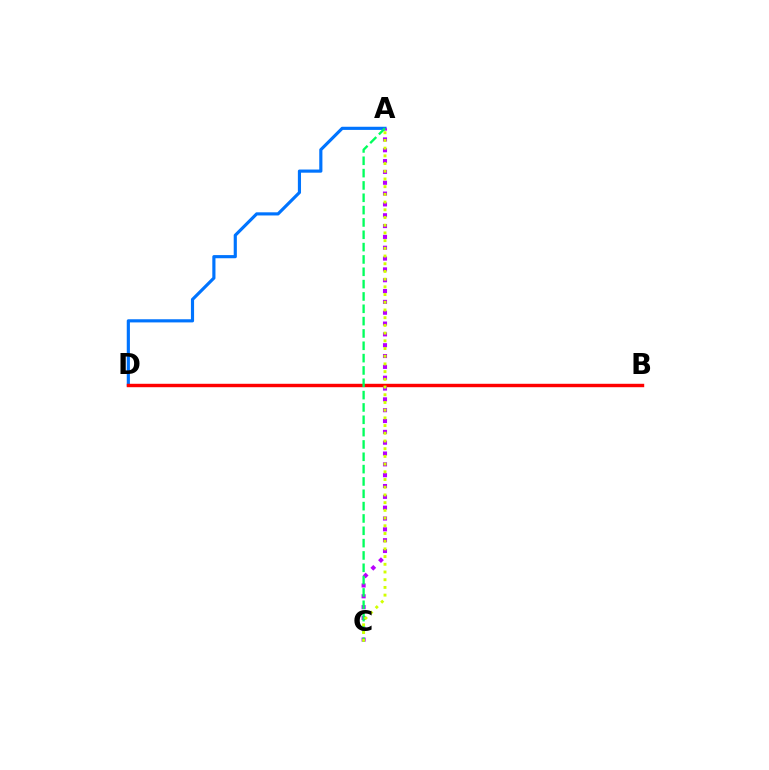{('A', 'D'): [{'color': '#0074ff', 'line_style': 'solid', 'thickness': 2.27}], ('B', 'D'): [{'color': '#ff0000', 'line_style': 'solid', 'thickness': 2.46}], ('A', 'C'): [{'color': '#b900ff', 'line_style': 'dotted', 'thickness': 2.94}, {'color': '#00ff5c', 'line_style': 'dashed', 'thickness': 1.68}, {'color': '#d1ff00', 'line_style': 'dotted', 'thickness': 2.09}]}